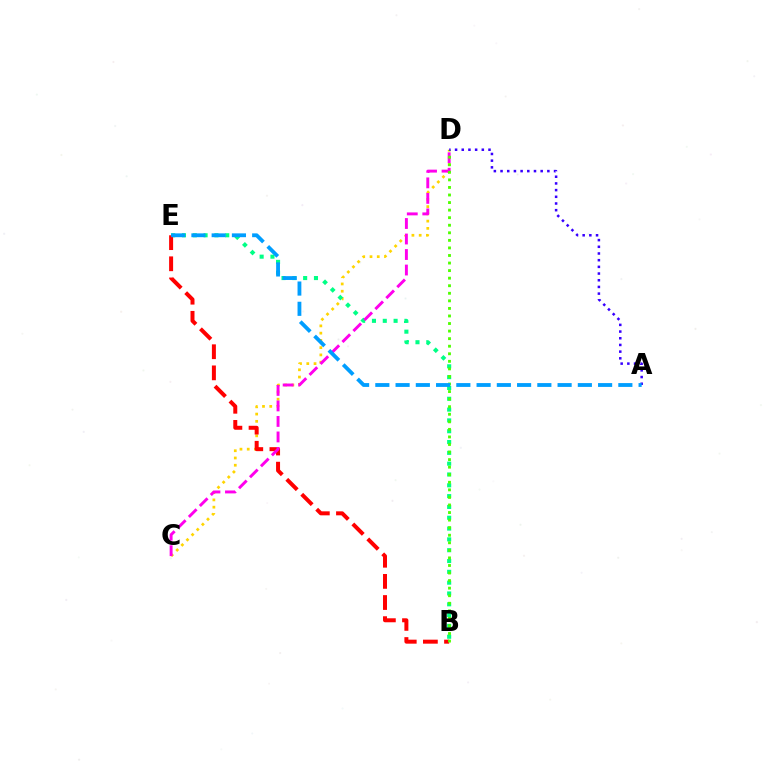{('C', 'D'): [{'color': '#ffd500', 'line_style': 'dotted', 'thickness': 1.97}, {'color': '#ff00ed', 'line_style': 'dashed', 'thickness': 2.11}], ('B', 'E'): [{'color': '#00ff86', 'line_style': 'dotted', 'thickness': 2.94}, {'color': '#ff0000', 'line_style': 'dashed', 'thickness': 2.87}], ('B', 'D'): [{'color': '#4fff00', 'line_style': 'dotted', 'thickness': 2.05}], ('A', 'D'): [{'color': '#3700ff', 'line_style': 'dotted', 'thickness': 1.82}], ('A', 'E'): [{'color': '#009eff', 'line_style': 'dashed', 'thickness': 2.75}]}